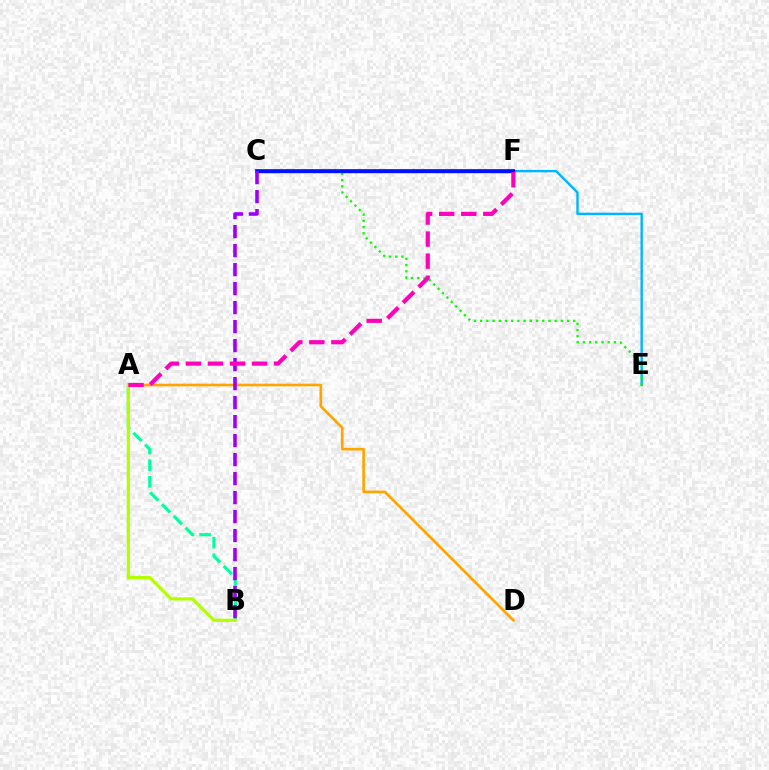{('A', 'D'): [{'color': '#ffa500', 'line_style': 'solid', 'thickness': 1.91}], ('E', 'F'): [{'color': '#00b5ff', 'line_style': 'solid', 'thickness': 1.72}], ('C', 'F'): [{'color': '#ff0000', 'line_style': 'solid', 'thickness': 2.84}, {'color': '#0010ff', 'line_style': 'solid', 'thickness': 2.42}], ('C', 'E'): [{'color': '#08ff00', 'line_style': 'dotted', 'thickness': 1.69}], ('A', 'B'): [{'color': '#00ff9d', 'line_style': 'dashed', 'thickness': 2.26}, {'color': '#b3ff00', 'line_style': 'solid', 'thickness': 2.29}], ('B', 'C'): [{'color': '#9b00ff', 'line_style': 'dashed', 'thickness': 2.58}], ('A', 'F'): [{'color': '#ff00bd', 'line_style': 'dashed', 'thickness': 3.0}]}